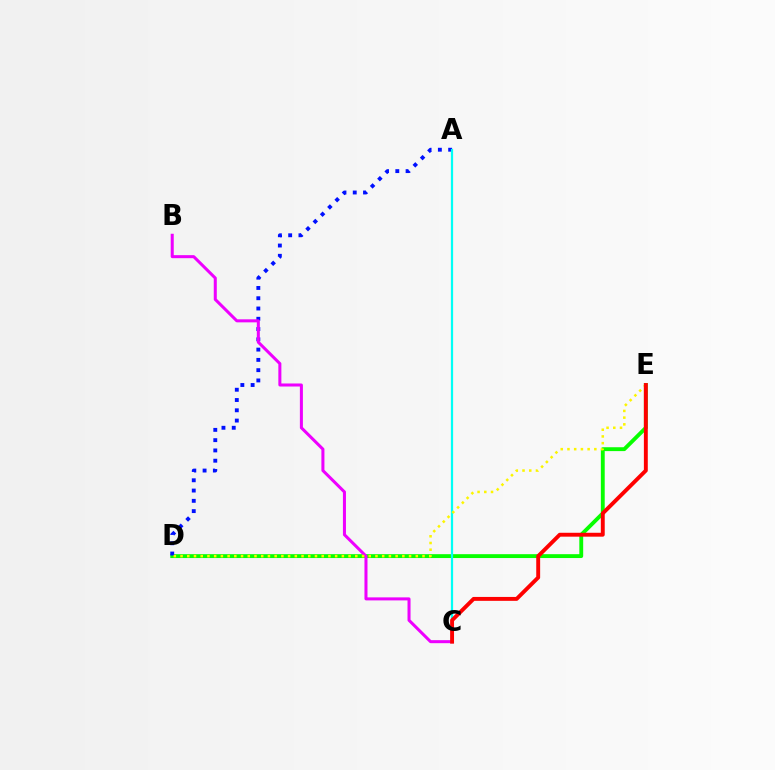{('D', 'E'): [{'color': '#08ff00', 'line_style': 'solid', 'thickness': 2.78}, {'color': '#fcf500', 'line_style': 'dotted', 'thickness': 1.83}], ('A', 'D'): [{'color': '#0010ff', 'line_style': 'dotted', 'thickness': 2.79}], ('B', 'C'): [{'color': '#ee00ff', 'line_style': 'solid', 'thickness': 2.18}], ('A', 'C'): [{'color': '#00fff6', 'line_style': 'solid', 'thickness': 1.6}], ('C', 'E'): [{'color': '#ff0000', 'line_style': 'solid', 'thickness': 2.81}]}